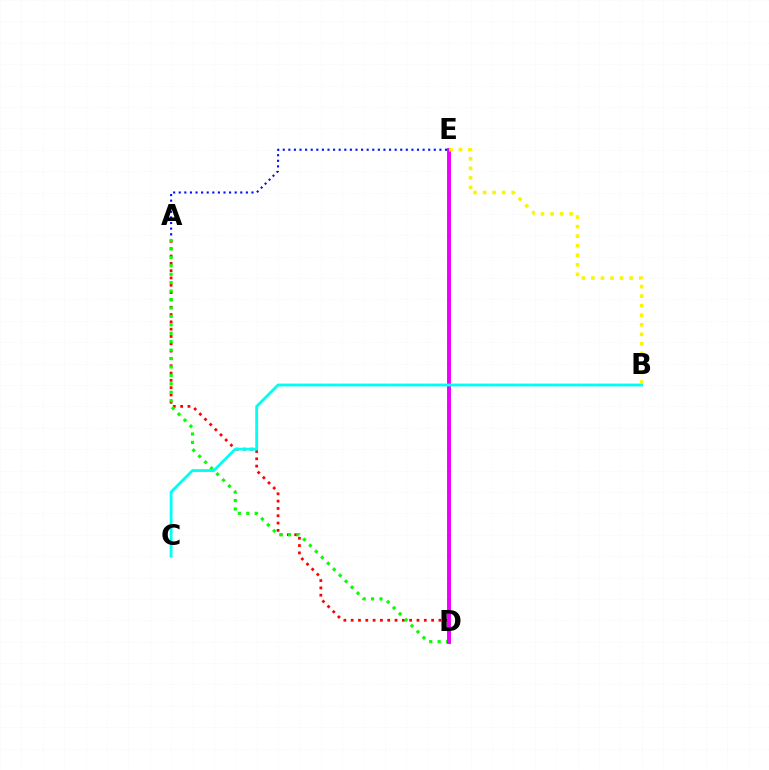{('A', 'E'): [{'color': '#0010ff', 'line_style': 'dotted', 'thickness': 1.52}], ('A', 'D'): [{'color': '#ff0000', 'line_style': 'dotted', 'thickness': 1.99}, {'color': '#08ff00', 'line_style': 'dotted', 'thickness': 2.29}], ('D', 'E'): [{'color': '#ee00ff', 'line_style': 'solid', 'thickness': 2.82}], ('B', 'C'): [{'color': '#00fff6', 'line_style': 'solid', 'thickness': 2.04}], ('B', 'E'): [{'color': '#fcf500', 'line_style': 'dotted', 'thickness': 2.59}]}